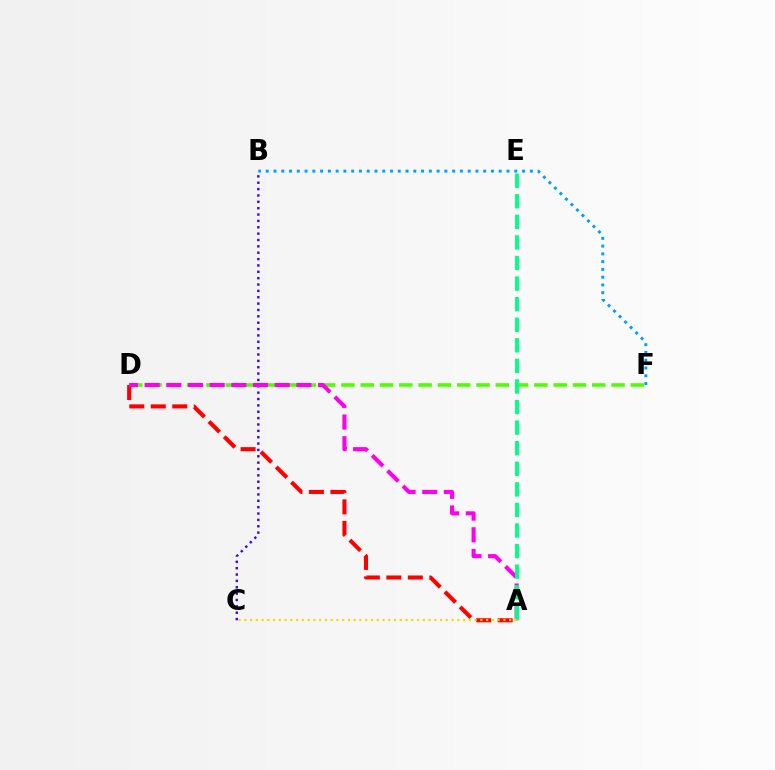{('B', 'F'): [{'color': '#009eff', 'line_style': 'dotted', 'thickness': 2.11}], ('B', 'C'): [{'color': '#3700ff', 'line_style': 'dotted', 'thickness': 1.73}], ('D', 'F'): [{'color': '#4fff00', 'line_style': 'dashed', 'thickness': 2.62}], ('A', 'D'): [{'color': '#ff0000', 'line_style': 'dashed', 'thickness': 2.92}, {'color': '#ff00ed', 'line_style': 'dashed', 'thickness': 2.94}], ('A', 'E'): [{'color': '#00ff86', 'line_style': 'dashed', 'thickness': 2.8}], ('A', 'C'): [{'color': '#ffd500', 'line_style': 'dotted', 'thickness': 1.56}]}